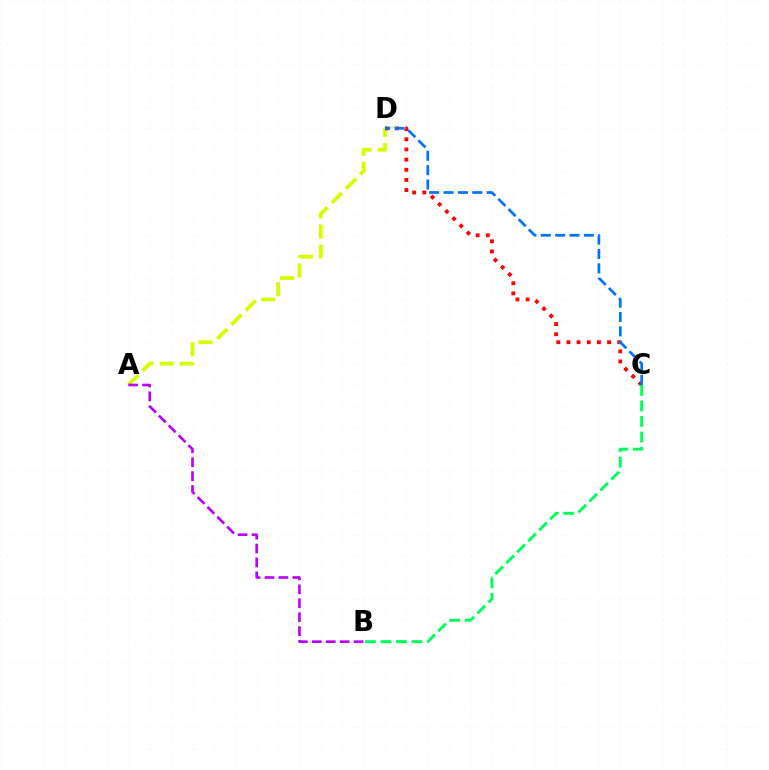{('A', 'D'): [{'color': '#d1ff00', 'line_style': 'dashed', 'thickness': 2.73}], ('C', 'D'): [{'color': '#ff0000', 'line_style': 'dotted', 'thickness': 2.76}, {'color': '#0074ff', 'line_style': 'dashed', 'thickness': 1.95}], ('A', 'B'): [{'color': '#b900ff', 'line_style': 'dashed', 'thickness': 1.89}], ('B', 'C'): [{'color': '#00ff5c', 'line_style': 'dashed', 'thickness': 2.11}]}